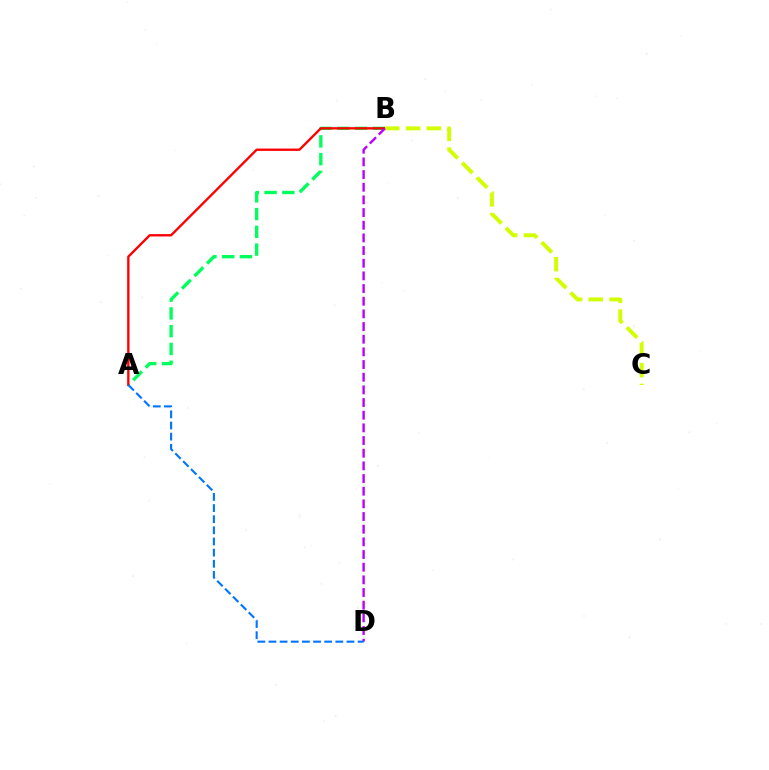{('A', 'B'): [{'color': '#00ff5c', 'line_style': 'dashed', 'thickness': 2.41}, {'color': '#ff0000', 'line_style': 'solid', 'thickness': 1.69}], ('B', 'C'): [{'color': '#d1ff00', 'line_style': 'dashed', 'thickness': 2.83}], ('B', 'D'): [{'color': '#b900ff', 'line_style': 'dashed', 'thickness': 1.72}], ('A', 'D'): [{'color': '#0074ff', 'line_style': 'dashed', 'thickness': 1.51}]}